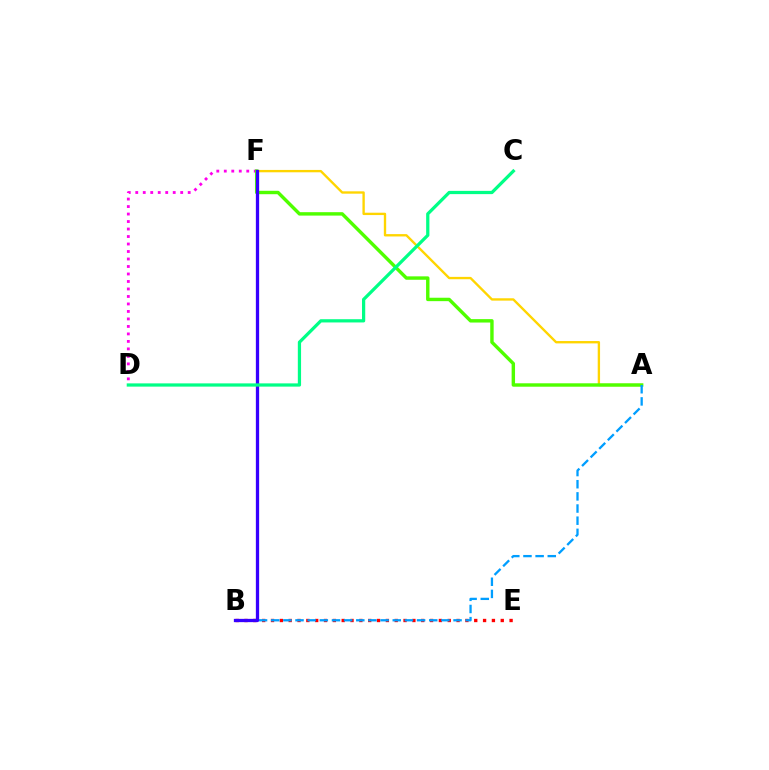{('D', 'F'): [{'color': '#ff00ed', 'line_style': 'dotted', 'thickness': 2.04}], ('A', 'F'): [{'color': '#ffd500', 'line_style': 'solid', 'thickness': 1.7}, {'color': '#4fff00', 'line_style': 'solid', 'thickness': 2.46}], ('B', 'E'): [{'color': '#ff0000', 'line_style': 'dotted', 'thickness': 2.4}], ('A', 'B'): [{'color': '#009eff', 'line_style': 'dashed', 'thickness': 1.65}], ('B', 'F'): [{'color': '#3700ff', 'line_style': 'solid', 'thickness': 2.36}], ('C', 'D'): [{'color': '#00ff86', 'line_style': 'solid', 'thickness': 2.33}]}